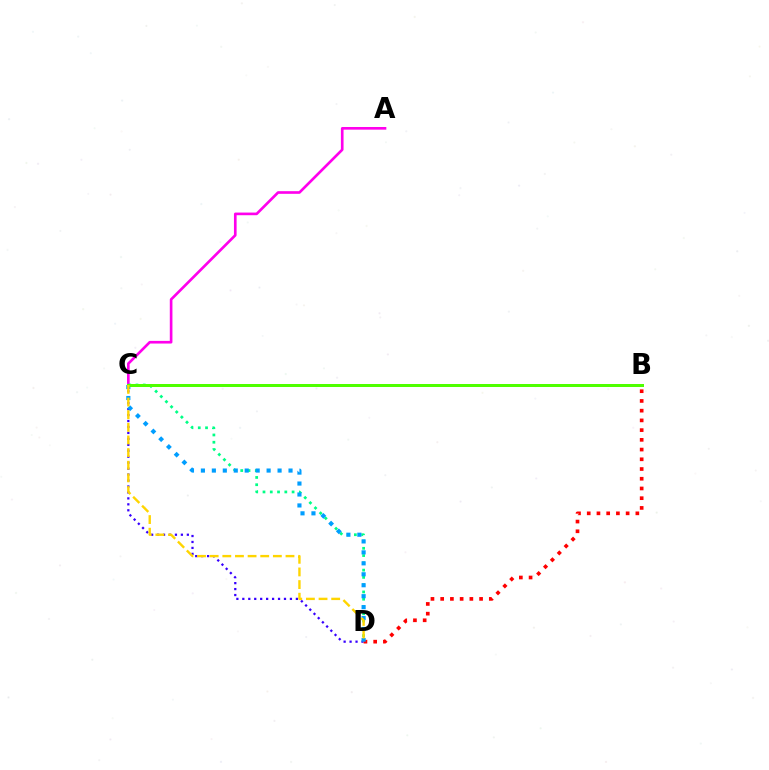{('A', 'C'): [{'color': '#ff00ed', 'line_style': 'solid', 'thickness': 1.91}], ('C', 'D'): [{'color': '#3700ff', 'line_style': 'dotted', 'thickness': 1.62}, {'color': '#00ff86', 'line_style': 'dotted', 'thickness': 1.98}, {'color': '#009eff', 'line_style': 'dotted', 'thickness': 2.98}, {'color': '#ffd500', 'line_style': 'dashed', 'thickness': 1.72}], ('B', 'D'): [{'color': '#ff0000', 'line_style': 'dotted', 'thickness': 2.64}], ('B', 'C'): [{'color': '#4fff00', 'line_style': 'solid', 'thickness': 2.16}]}